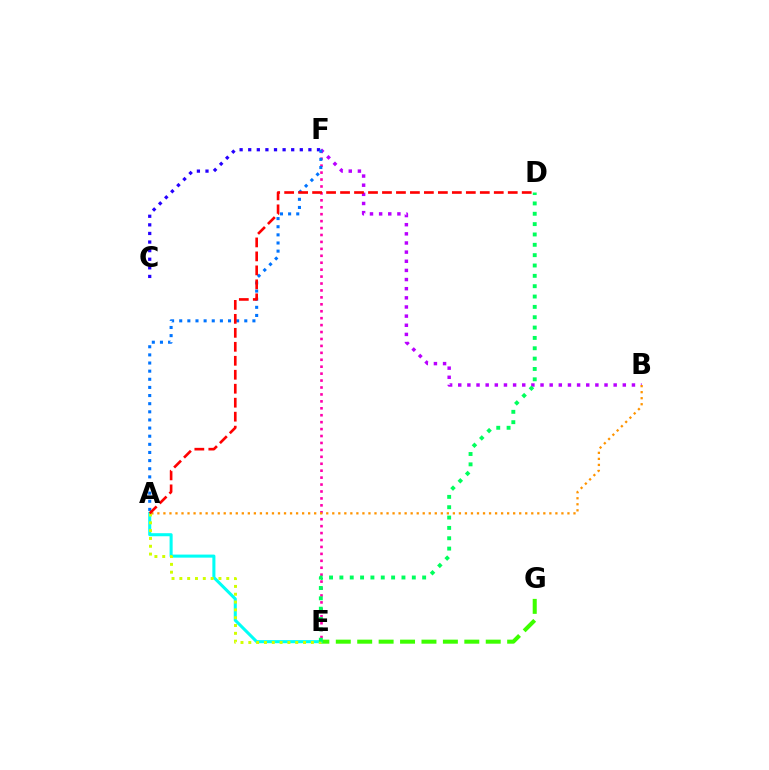{('E', 'F'): [{'color': '#ff00ac', 'line_style': 'dotted', 'thickness': 1.88}], ('E', 'G'): [{'color': '#3dff00', 'line_style': 'dashed', 'thickness': 2.91}], ('B', 'F'): [{'color': '#b900ff', 'line_style': 'dotted', 'thickness': 2.48}], ('A', 'E'): [{'color': '#00fff6', 'line_style': 'solid', 'thickness': 2.2}, {'color': '#d1ff00', 'line_style': 'dotted', 'thickness': 2.13}], ('A', 'B'): [{'color': '#ff9400', 'line_style': 'dotted', 'thickness': 1.64}], ('C', 'F'): [{'color': '#2500ff', 'line_style': 'dotted', 'thickness': 2.34}], ('A', 'F'): [{'color': '#0074ff', 'line_style': 'dotted', 'thickness': 2.21}], ('A', 'D'): [{'color': '#ff0000', 'line_style': 'dashed', 'thickness': 1.9}], ('D', 'E'): [{'color': '#00ff5c', 'line_style': 'dotted', 'thickness': 2.81}]}